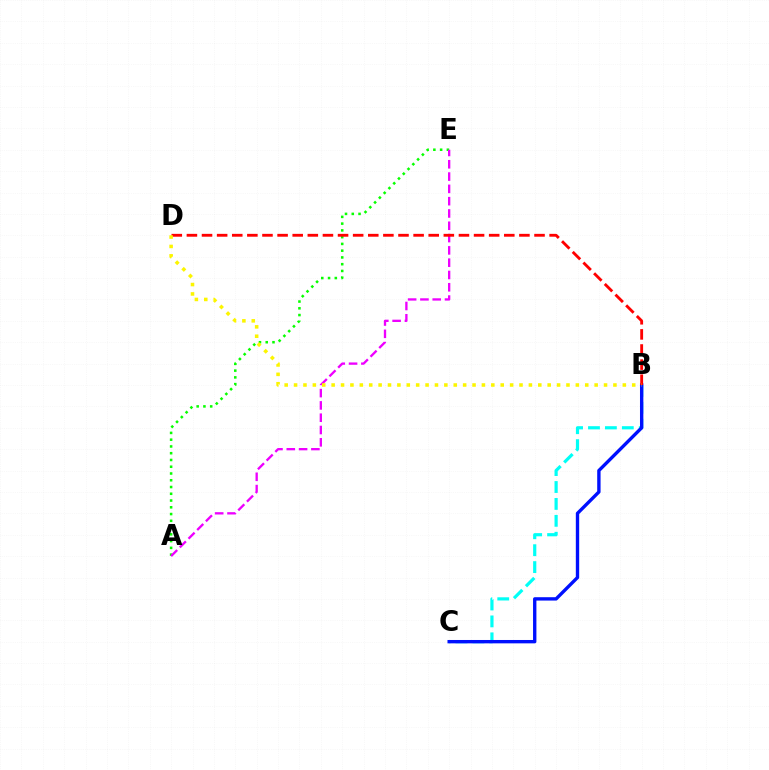{('A', 'E'): [{'color': '#08ff00', 'line_style': 'dotted', 'thickness': 1.84}, {'color': '#ee00ff', 'line_style': 'dashed', 'thickness': 1.67}], ('B', 'C'): [{'color': '#00fff6', 'line_style': 'dashed', 'thickness': 2.3}, {'color': '#0010ff', 'line_style': 'solid', 'thickness': 2.42}], ('B', 'D'): [{'color': '#ff0000', 'line_style': 'dashed', 'thickness': 2.05}, {'color': '#fcf500', 'line_style': 'dotted', 'thickness': 2.55}]}